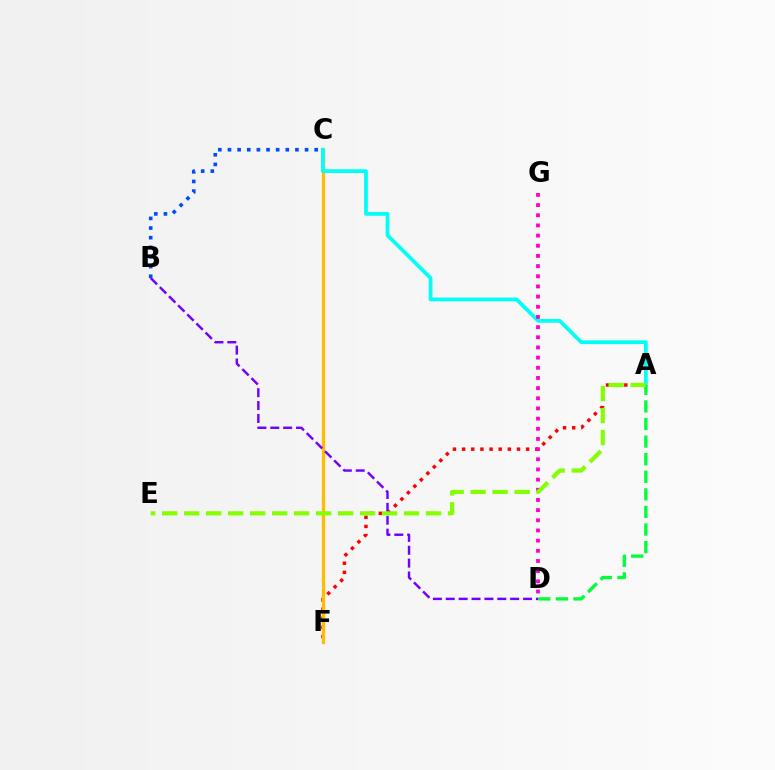{('A', 'F'): [{'color': '#ff0000', 'line_style': 'dotted', 'thickness': 2.49}], ('C', 'F'): [{'color': '#ffbd00', 'line_style': 'solid', 'thickness': 2.38}], ('A', 'C'): [{'color': '#00fff6', 'line_style': 'solid', 'thickness': 2.71}], ('A', 'D'): [{'color': '#00ff39', 'line_style': 'dashed', 'thickness': 2.39}], ('B', 'D'): [{'color': '#7200ff', 'line_style': 'dashed', 'thickness': 1.75}], ('D', 'G'): [{'color': '#ff00cf', 'line_style': 'dotted', 'thickness': 2.76}], ('B', 'C'): [{'color': '#004bff', 'line_style': 'dotted', 'thickness': 2.62}], ('A', 'E'): [{'color': '#84ff00', 'line_style': 'dashed', 'thickness': 2.99}]}